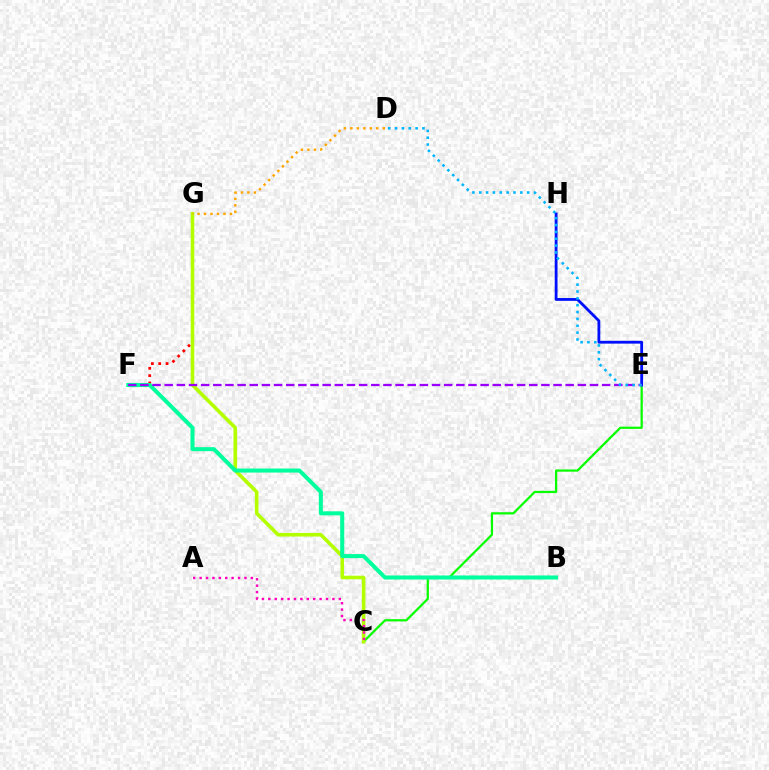{('C', 'E'): [{'color': '#08ff00', 'line_style': 'solid', 'thickness': 1.61}], ('F', 'G'): [{'color': '#ff0000', 'line_style': 'dotted', 'thickness': 1.99}], ('E', 'H'): [{'color': '#0010ff', 'line_style': 'solid', 'thickness': 2.02}], ('C', 'G'): [{'color': '#b3ff00', 'line_style': 'solid', 'thickness': 2.59}], ('B', 'F'): [{'color': '#00ff9d', 'line_style': 'solid', 'thickness': 2.91}], ('D', 'G'): [{'color': '#ffa500', 'line_style': 'dotted', 'thickness': 1.76}], ('E', 'F'): [{'color': '#9b00ff', 'line_style': 'dashed', 'thickness': 1.65}], ('D', 'E'): [{'color': '#00b5ff', 'line_style': 'dotted', 'thickness': 1.86}], ('A', 'C'): [{'color': '#ff00bd', 'line_style': 'dotted', 'thickness': 1.74}]}